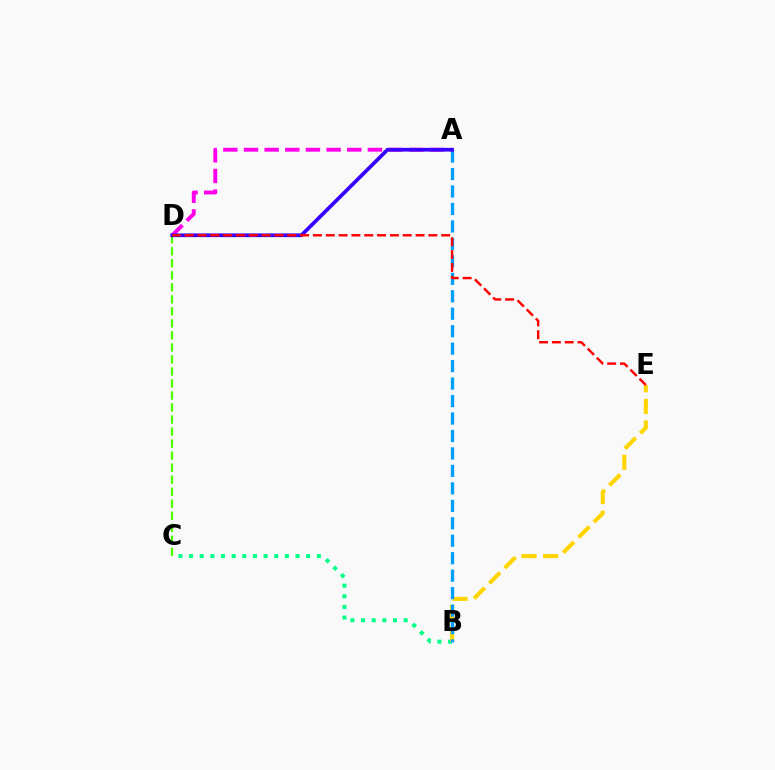{('B', 'C'): [{'color': '#00ff86', 'line_style': 'dotted', 'thickness': 2.89}], ('B', 'E'): [{'color': '#ffd500', 'line_style': 'dashed', 'thickness': 2.94}], ('C', 'D'): [{'color': '#4fff00', 'line_style': 'dashed', 'thickness': 1.63}], ('A', 'B'): [{'color': '#009eff', 'line_style': 'dashed', 'thickness': 2.37}], ('A', 'D'): [{'color': '#ff00ed', 'line_style': 'dashed', 'thickness': 2.81}, {'color': '#3700ff', 'line_style': 'solid', 'thickness': 2.67}], ('D', 'E'): [{'color': '#ff0000', 'line_style': 'dashed', 'thickness': 1.74}]}